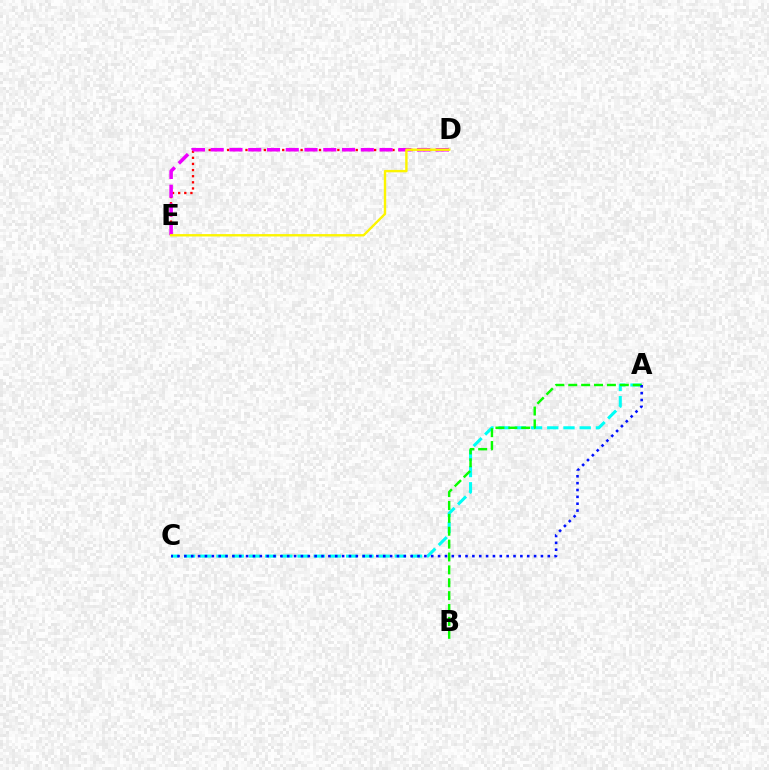{('D', 'E'): [{'color': '#ff0000', 'line_style': 'dotted', 'thickness': 1.66}, {'color': '#ee00ff', 'line_style': 'dashed', 'thickness': 2.55}, {'color': '#fcf500', 'line_style': 'solid', 'thickness': 1.73}], ('A', 'C'): [{'color': '#00fff6', 'line_style': 'dashed', 'thickness': 2.2}, {'color': '#0010ff', 'line_style': 'dotted', 'thickness': 1.86}], ('A', 'B'): [{'color': '#08ff00', 'line_style': 'dashed', 'thickness': 1.75}]}